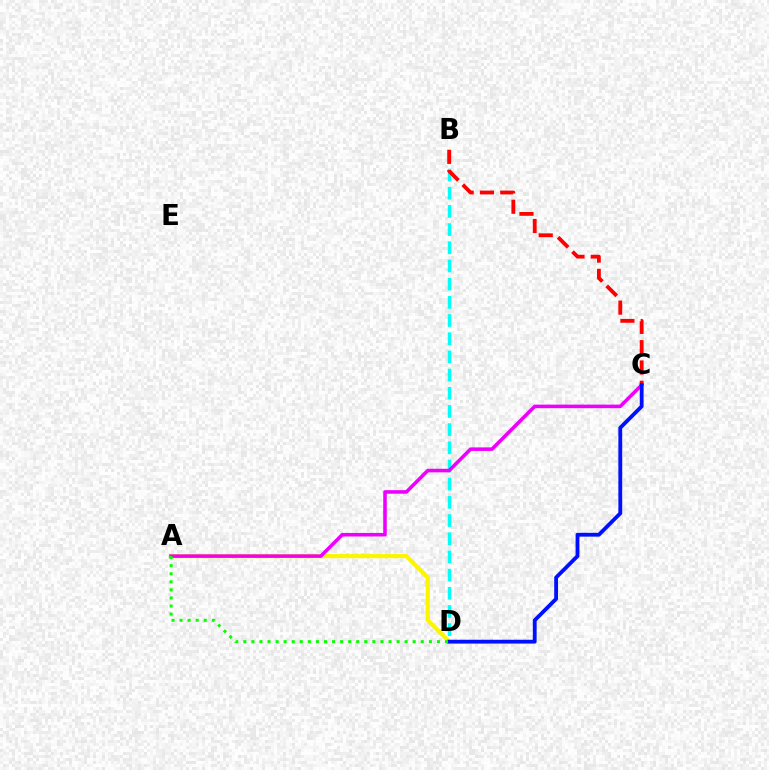{('B', 'D'): [{'color': '#00fff6', 'line_style': 'dashed', 'thickness': 2.47}], ('B', 'C'): [{'color': '#ff0000', 'line_style': 'dashed', 'thickness': 2.76}], ('A', 'D'): [{'color': '#fcf500', 'line_style': 'solid', 'thickness': 3.0}, {'color': '#08ff00', 'line_style': 'dotted', 'thickness': 2.19}], ('A', 'C'): [{'color': '#ee00ff', 'line_style': 'solid', 'thickness': 2.56}], ('C', 'D'): [{'color': '#0010ff', 'line_style': 'solid', 'thickness': 2.75}]}